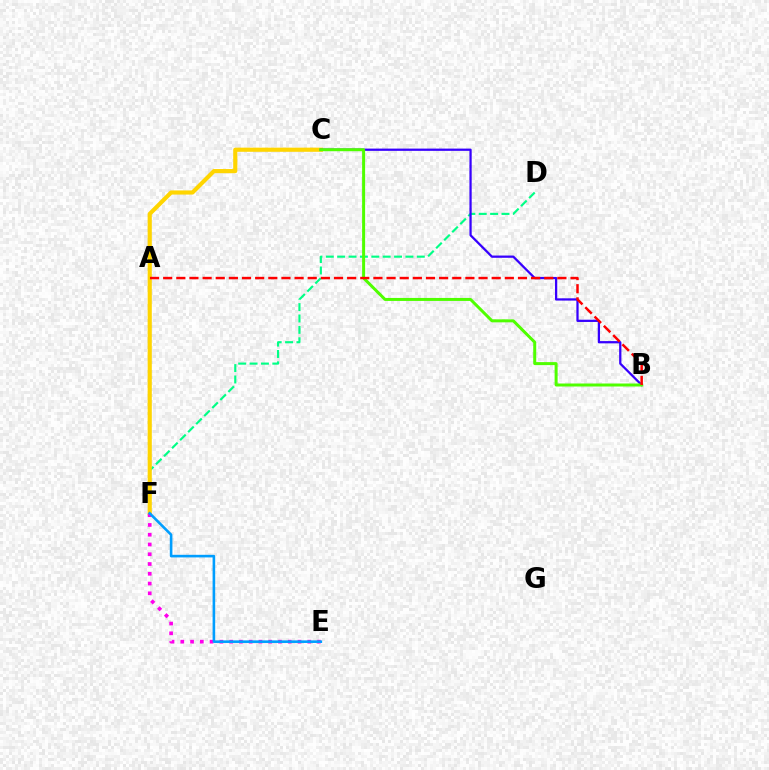{('D', 'F'): [{'color': '#00ff86', 'line_style': 'dashed', 'thickness': 1.55}], ('C', 'F'): [{'color': '#ffd500', 'line_style': 'solid', 'thickness': 2.99}], ('E', 'F'): [{'color': '#ff00ed', 'line_style': 'dotted', 'thickness': 2.65}, {'color': '#009eff', 'line_style': 'solid', 'thickness': 1.87}], ('B', 'C'): [{'color': '#3700ff', 'line_style': 'solid', 'thickness': 1.63}, {'color': '#4fff00', 'line_style': 'solid', 'thickness': 2.16}], ('A', 'B'): [{'color': '#ff0000', 'line_style': 'dashed', 'thickness': 1.79}]}